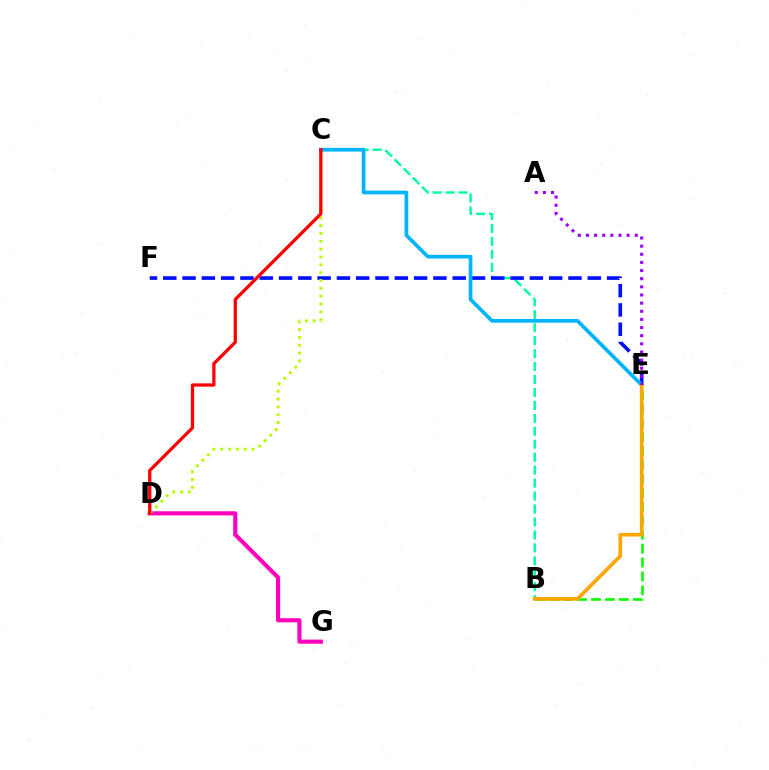{('B', 'E'): [{'color': '#08ff00', 'line_style': 'dashed', 'thickness': 1.89}, {'color': '#ffa500', 'line_style': 'solid', 'thickness': 2.63}], ('B', 'C'): [{'color': '#00ff9d', 'line_style': 'dashed', 'thickness': 1.76}], ('D', 'G'): [{'color': '#ff00bd', 'line_style': 'solid', 'thickness': 2.96}], ('E', 'F'): [{'color': '#0010ff', 'line_style': 'dashed', 'thickness': 2.62}], ('C', 'D'): [{'color': '#b3ff00', 'line_style': 'dotted', 'thickness': 2.13}, {'color': '#ff0000', 'line_style': 'solid', 'thickness': 2.35}], ('C', 'E'): [{'color': '#00b5ff', 'line_style': 'solid', 'thickness': 2.66}], ('A', 'E'): [{'color': '#9b00ff', 'line_style': 'dotted', 'thickness': 2.21}]}